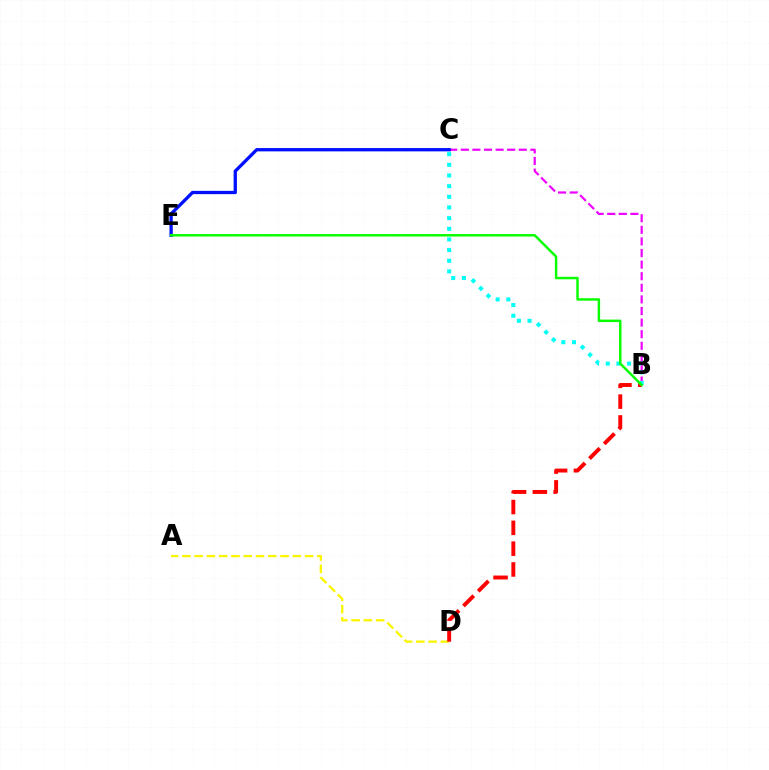{('B', 'C'): [{'color': '#ee00ff', 'line_style': 'dashed', 'thickness': 1.58}, {'color': '#00fff6', 'line_style': 'dotted', 'thickness': 2.9}], ('A', 'D'): [{'color': '#fcf500', 'line_style': 'dashed', 'thickness': 1.67}], ('B', 'D'): [{'color': '#ff0000', 'line_style': 'dashed', 'thickness': 2.83}], ('C', 'E'): [{'color': '#0010ff', 'line_style': 'solid', 'thickness': 2.37}], ('B', 'E'): [{'color': '#08ff00', 'line_style': 'solid', 'thickness': 1.77}]}